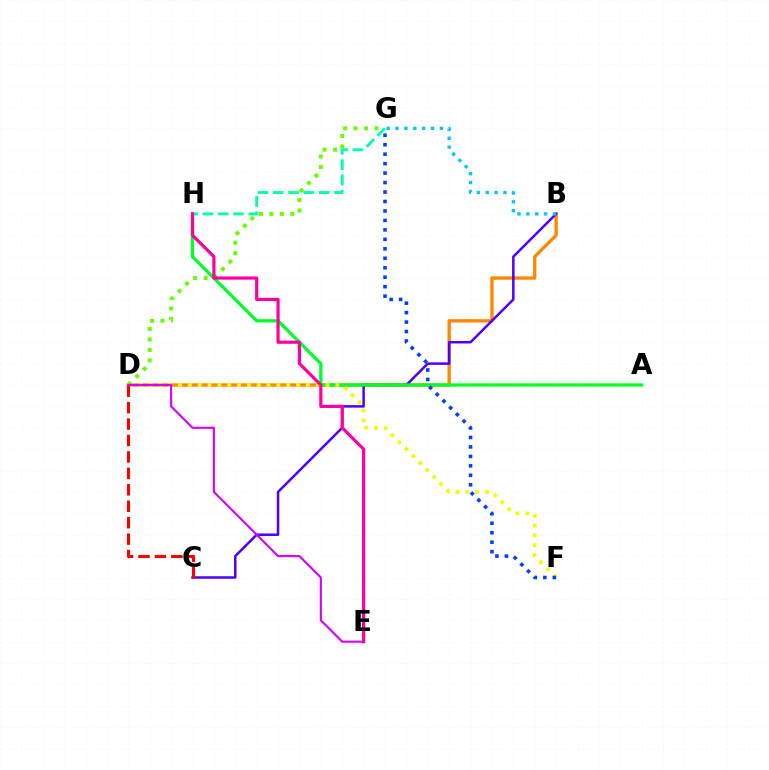{('B', 'D'): [{'color': '#ff8800', 'line_style': 'solid', 'thickness': 2.41}], ('B', 'C'): [{'color': '#4f00ff', 'line_style': 'solid', 'thickness': 1.81}], ('A', 'H'): [{'color': '#00ff27', 'line_style': 'solid', 'thickness': 2.35}], ('D', 'F'): [{'color': '#eeff00', 'line_style': 'dotted', 'thickness': 2.67}], ('D', 'G'): [{'color': '#66ff00', 'line_style': 'dotted', 'thickness': 2.85}], ('G', 'H'): [{'color': '#00ffaf', 'line_style': 'dashed', 'thickness': 2.08}], ('E', 'H'): [{'color': '#ff00a0', 'line_style': 'solid', 'thickness': 2.3}], ('F', 'G'): [{'color': '#003fff', 'line_style': 'dotted', 'thickness': 2.57}], ('B', 'G'): [{'color': '#00c7ff', 'line_style': 'dotted', 'thickness': 2.41}], ('D', 'E'): [{'color': '#d600ff', 'line_style': 'solid', 'thickness': 1.54}], ('C', 'D'): [{'color': '#ff0000', 'line_style': 'dashed', 'thickness': 2.23}]}